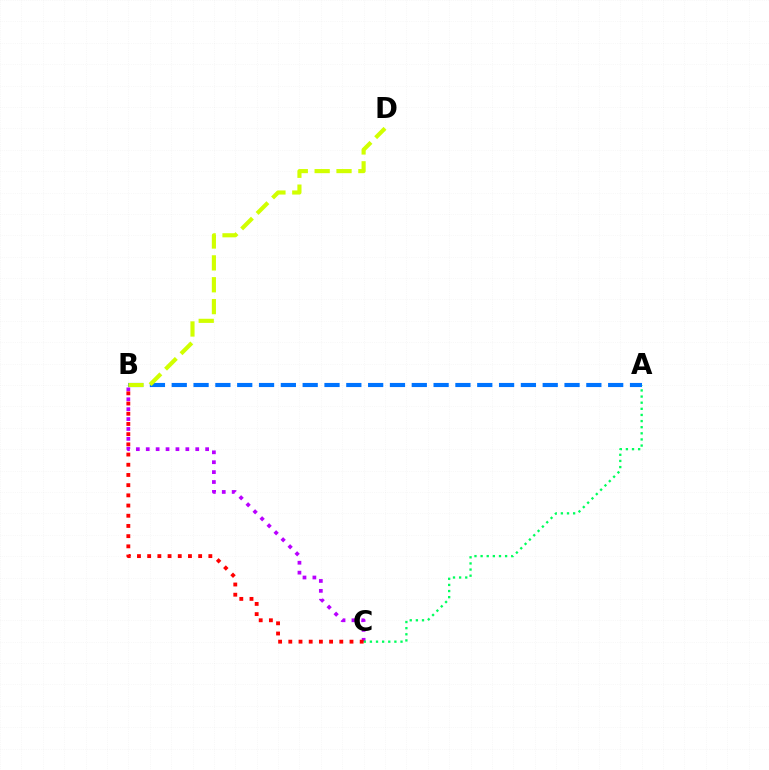{('B', 'C'): [{'color': '#b900ff', 'line_style': 'dotted', 'thickness': 2.69}, {'color': '#ff0000', 'line_style': 'dotted', 'thickness': 2.77}], ('A', 'C'): [{'color': '#00ff5c', 'line_style': 'dotted', 'thickness': 1.66}], ('A', 'B'): [{'color': '#0074ff', 'line_style': 'dashed', 'thickness': 2.96}], ('B', 'D'): [{'color': '#d1ff00', 'line_style': 'dashed', 'thickness': 2.97}]}